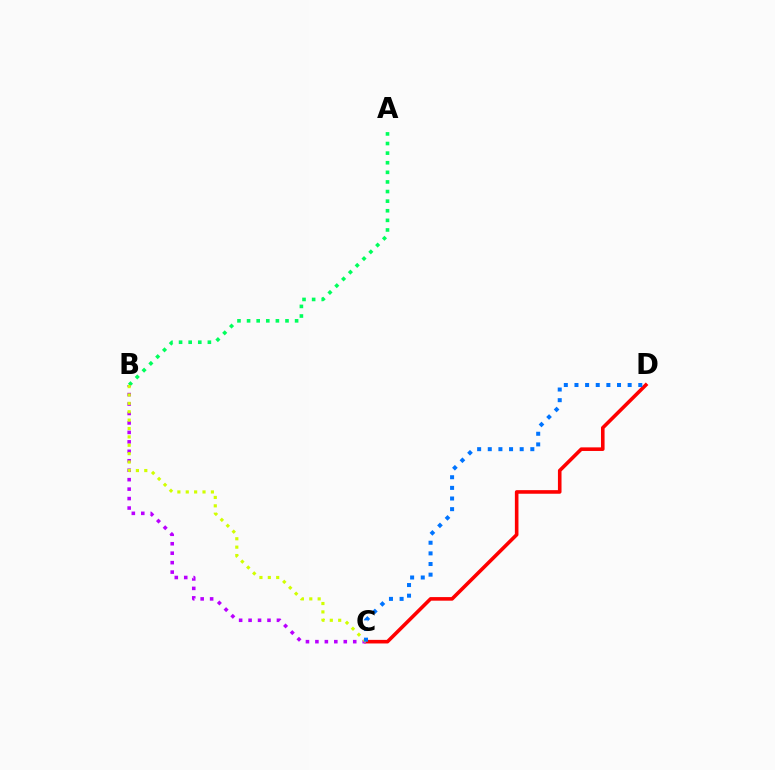{('C', 'D'): [{'color': '#ff0000', 'line_style': 'solid', 'thickness': 2.59}, {'color': '#0074ff', 'line_style': 'dotted', 'thickness': 2.89}], ('A', 'B'): [{'color': '#00ff5c', 'line_style': 'dotted', 'thickness': 2.61}], ('B', 'C'): [{'color': '#b900ff', 'line_style': 'dotted', 'thickness': 2.57}, {'color': '#d1ff00', 'line_style': 'dotted', 'thickness': 2.28}]}